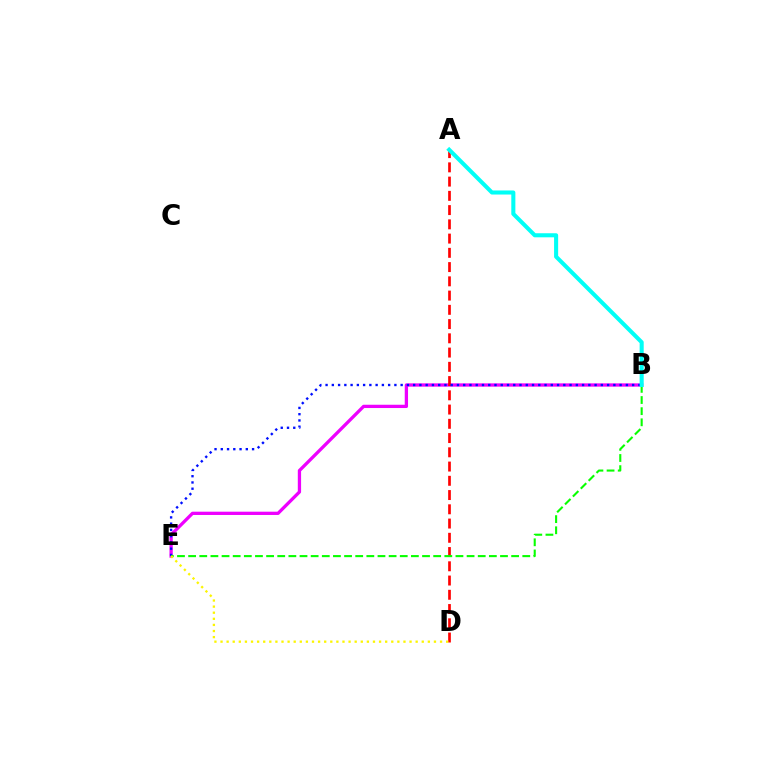{('B', 'E'): [{'color': '#ee00ff', 'line_style': 'solid', 'thickness': 2.36}, {'color': '#0010ff', 'line_style': 'dotted', 'thickness': 1.7}, {'color': '#08ff00', 'line_style': 'dashed', 'thickness': 1.51}], ('A', 'D'): [{'color': '#ff0000', 'line_style': 'dashed', 'thickness': 1.94}], ('A', 'B'): [{'color': '#00fff6', 'line_style': 'solid', 'thickness': 2.93}], ('D', 'E'): [{'color': '#fcf500', 'line_style': 'dotted', 'thickness': 1.66}]}